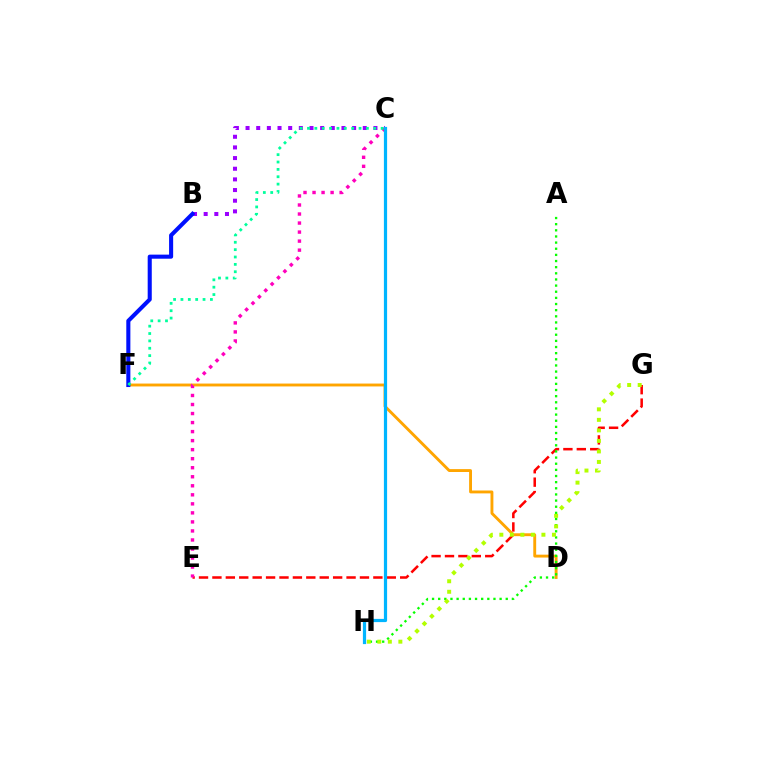{('E', 'G'): [{'color': '#ff0000', 'line_style': 'dashed', 'thickness': 1.82}], ('D', 'F'): [{'color': '#ffa500', 'line_style': 'solid', 'thickness': 2.08}], ('B', 'C'): [{'color': '#9b00ff', 'line_style': 'dotted', 'thickness': 2.9}], ('A', 'H'): [{'color': '#08ff00', 'line_style': 'dotted', 'thickness': 1.67}], ('G', 'H'): [{'color': '#b3ff00', 'line_style': 'dotted', 'thickness': 2.86}], ('C', 'E'): [{'color': '#ff00bd', 'line_style': 'dotted', 'thickness': 2.45}], ('B', 'F'): [{'color': '#0010ff', 'line_style': 'solid', 'thickness': 2.93}], ('C', 'F'): [{'color': '#00ff9d', 'line_style': 'dotted', 'thickness': 2.0}], ('C', 'H'): [{'color': '#00b5ff', 'line_style': 'solid', 'thickness': 2.31}]}